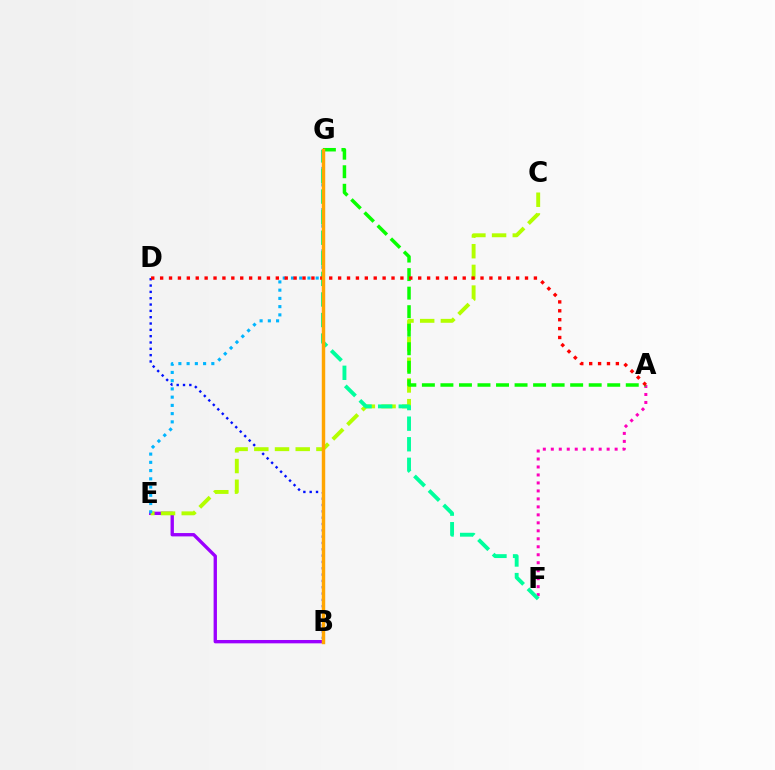{('A', 'F'): [{'color': '#ff00bd', 'line_style': 'dotted', 'thickness': 2.17}], ('B', 'D'): [{'color': '#0010ff', 'line_style': 'dotted', 'thickness': 1.72}], ('B', 'E'): [{'color': '#9b00ff', 'line_style': 'solid', 'thickness': 2.41}], ('C', 'E'): [{'color': '#b3ff00', 'line_style': 'dashed', 'thickness': 2.81}], ('A', 'G'): [{'color': '#08ff00', 'line_style': 'dashed', 'thickness': 2.52}], ('E', 'G'): [{'color': '#00b5ff', 'line_style': 'dotted', 'thickness': 2.24}], ('F', 'G'): [{'color': '#00ff9d', 'line_style': 'dashed', 'thickness': 2.8}], ('A', 'D'): [{'color': '#ff0000', 'line_style': 'dotted', 'thickness': 2.42}], ('B', 'G'): [{'color': '#ffa500', 'line_style': 'solid', 'thickness': 2.48}]}